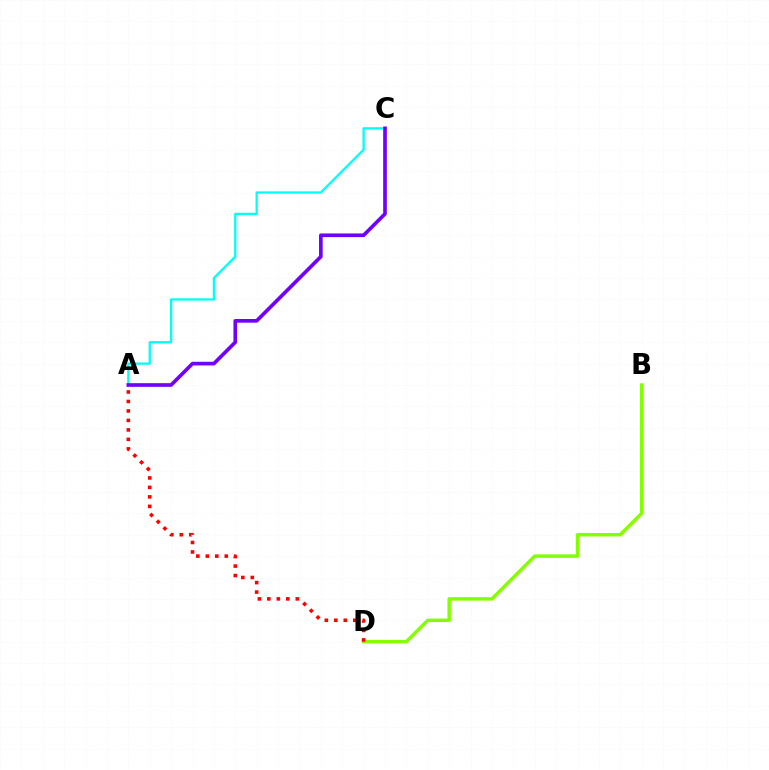{('B', 'D'): [{'color': '#84ff00', 'line_style': 'solid', 'thickness': 2.5}], ('A', 'C'): [{'color': '#00fff6', 'line_style': 'solid', 'thickness': 1.65}, {'color': '#7200ff', 'line_style': 'solid', 'thickness': 2.64}], ('A', 'D'): [{'color': '#ff0000', 'line_style': 'dotted', 'thickness': 2.58}]}